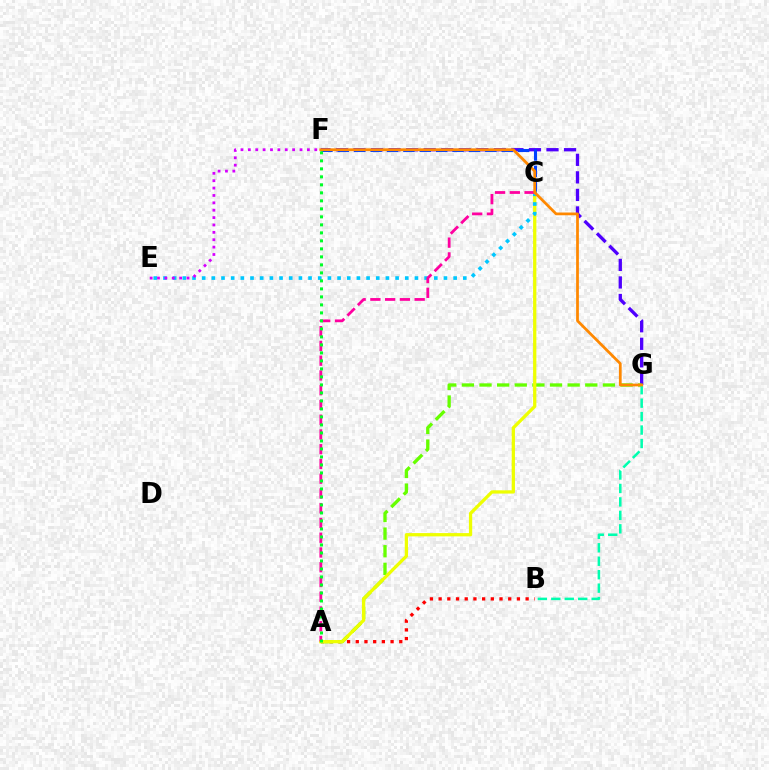{('F', 'G'): [{'color': '#4f00ff', 'line_style': 'dashed', 'thickness': 2.38}, {'color': '#ff8800', 'line_style': 'solid', 'thickness': 1.98}], ('C', 'F'): [{'color': '#003fff', 'line_style': 'dashed', 'thickness': 2.23}], ('A', 'B'): [{'color': '#ff0000', 'line_style': 'dotted', 'thickness': 2.36}], ('A', 'G'): [{'color': '#66ff00', 'line_style': 'dashed', 'thickness': 2.39}], ('A', 'C'): [{'color': '#eeff00', 'line_style': 'solid', 'thickness': 2.36}, {'color': '#ff00a0', 'line_style': 'dashed', 'thickness': 2.0}], ('B', 'G'): [{'color': '#00ffaf', 'line_style': 'dashed', 'thickness': 1.83}], ('C', 'E'): [{'color': '#00c7ff', 'line_style': 'dotted', 'thickness': 2.63}], ('E', 'F'): [{'color': '#d600ff', 'line_style': 'dotted', 'thickness': 2.01}], ('A', 'F'): [{'color': '#00ff27', 'line_style': 'dotted', 'thickness': 2.17}]}